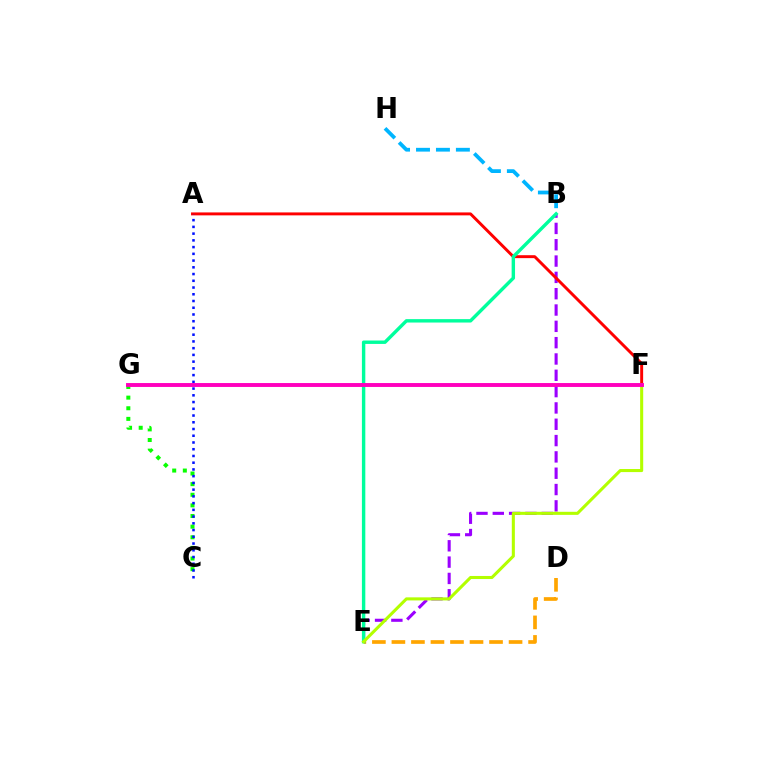{('D', 'E'): [{'color': '#ffa500', 'line_style': 'dashed', 'thickness': 2.65}], ('B', 'E'): [{'color': '#9b00ff', 'line_style': 'dashed', 'thickness': 2.22}, {'color': '#00ff9d', 'line_style': 'solid', 'thickness': 2.45}], ('A', 'F'): [{'color': '#ff0000', 'line_style': 'solid', 'thickness': 2.11}], ('C', 'G'): [{'color': '#08ff00', 'line_style': 'dotted', 'thickness': 2.89}], ('B', 'H'): [{'color': '#00b5ff', 'line_style': 'dashed', 'thickness': 2.71}], ('A', 'C'): [{'color': '#0010ff', 'line_style': 'dotted', 'thickness': 1.83}], ('E', 'F'): [{'color': '#b3ff00', 'line_style': 'solid', 'thickness': 2.21}], ('F', 'G'): [{'color': '#ff00bd', 'line_style': 'solid', 'thickness': 2.81}]}